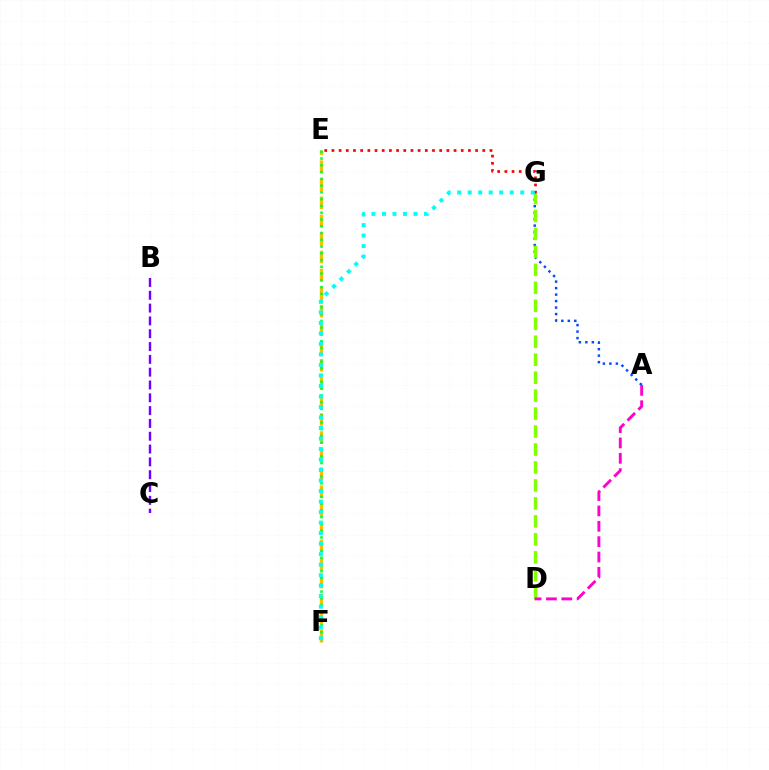{('E', 'F'): [{'color': '#ffbd00', 'line_style': 'dashed', 'thickness': 2.45}, {'color': '#00ff39', 'line_style': 'dotted', 'thickness': 1.84}], ('E', 'G'): [{'color': '#ff0000', 'line_style': 'dotted', 'thickness': 1.95}], ('B', 'C'): [{'color': '#7200ff', 'line_style': 'dashed', 'thickness': 1.74}], ('A', 'G'): [{'color': '#004bff', 'line_style': 'dotted', 'thickness': 1.76}], ('D', 'G'): [{'color': '#84ff00', 'line_style': 'dashed', 'thickness': 2.44}], ('F', 'G'): [{'color': '#00fff6', 'line_style': 'dotted', 'thickness': 2.86}], ('A', 'D'): [{'color': '#ff00cf', 'line_style': 'dashed', 'thickness': 2.09}]}